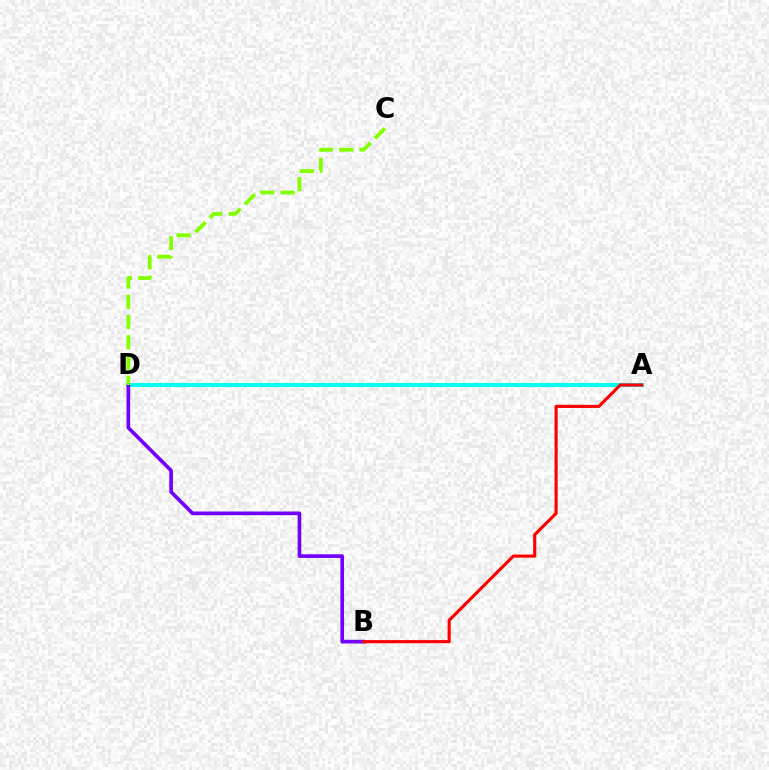{('A', 'D'): [{'color': '#00fff6', 'line_style': 'solid', 'thickness': 2.85}], ('B', 'D'): [{'color': '#7200ff', 'line_style': 'solid', 'thickness': 2.63}], ('C', 'D'): [{'color': '#84ff00', 'line_style': 'dashed', 'thickness': 2.76}], ('A', 'B'): [{'color': '#ff0000', 'line_style': 'solid', 'thickness': 2.25}]}